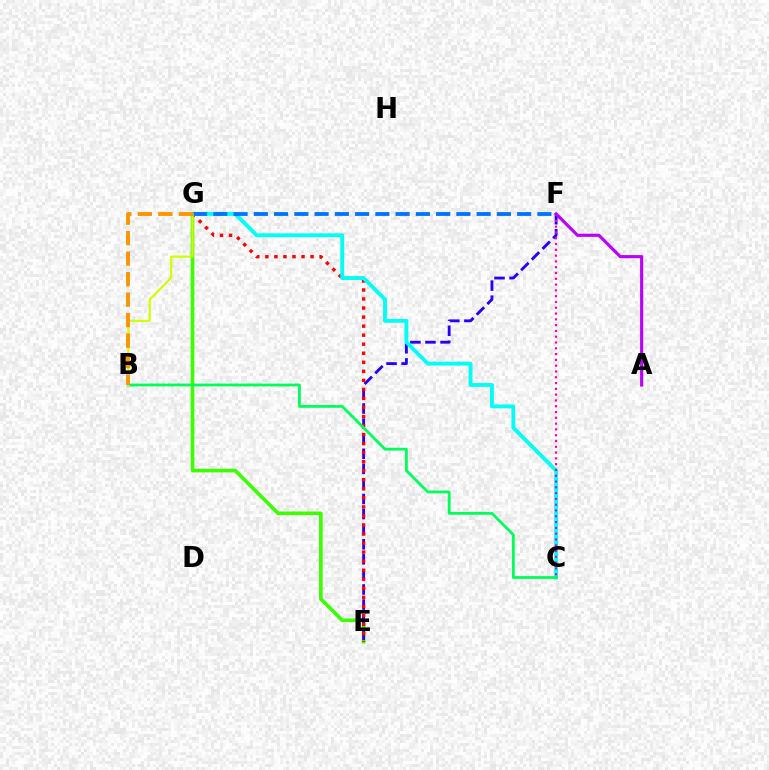{('E', 'G'): [{'color': '#3dff00', 'line_style': 'solid', 'thickness': 2.62}, {'color': '#ff0000', 'line_style': 'dotted', 'thickness': 2.46}], ('E', 'F'): [{'color': '#2500ff', 'line_style': 'dashed', 'thickness': 2.05}], ('C', 'G'): [{'color': '#00fff6', 'line_style': 'solid', 'thickness': 2.79}], ('C', 'F'): [{'color': '#ff00ac', 'line_style': 'dotted', 'thickness': 1.57}], ('F', 'G'): [{'color': '#0074ff', 'line_style': 'dashed', 'thickness': 2.75}], ('B', 'C'): [{'color': '#00ff5c', 'line_style': 'solid', 'thickness': 2.02}], ('A', 'F'): [{'color': '#b900ff', 'line_style': 'solid', 'thickness': 2.26}], ('B', 'G'): [{'color': '#d1ff00', 'line_style': 'solid', 'thickness': 1.58}, {'color': '#ff9400', 'line_style': 'dashed', 'thickness': 2.78}]}